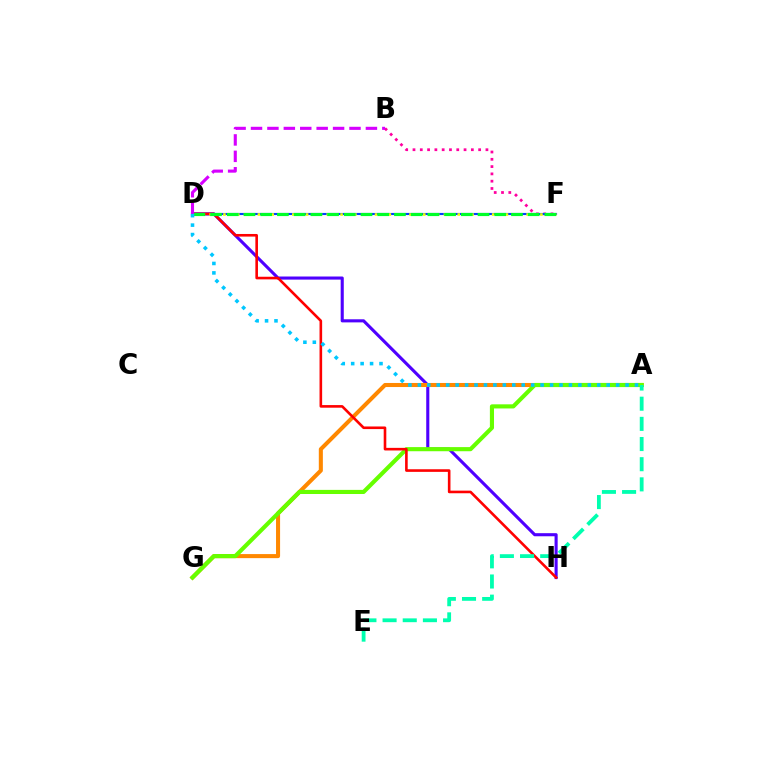{('D', 'H'): [{'color': '#4f00ff', 'line_style': 'solid', 'thickness': 2.23}, {'color': '#ff0000', 'line_style': 'solid', 'thickness': 1.88}], ('B', 'F'): [{'color': '#ff00a0', 'line_style': 'dotted', 'thickness': 1.98}], ('A', 'G'): [{'color': '#ff8800', 'line_style': 'solid', 'thickness': 2.92}, {'color': '#66ff00', 'line_style': 'solid', 'thickness': 2.97}], ('D', 'F'): [{'color': '#003fff', 'line_style': 'solid', 'thickness': 1.53}, {'color': '#eeff00', 'line_style': 'dotted', 'thickness': 1.87}, {'color': '#00ff27', 'line_style': 'dashed', 'thickness': 2.27}], ('A', 'E'): [{'color': '#00ffaf', 'line_style': 'dashed', 'thickness': 2.74}], ('B', 'D'): [{'color': '#d600ff', 'line_style': 'dashed', 'thickness': 2.23}], ('A', 'D'): [{'color': '#00c7ff', 'line_style': 'dotted', 'thickness': 2.57}]}